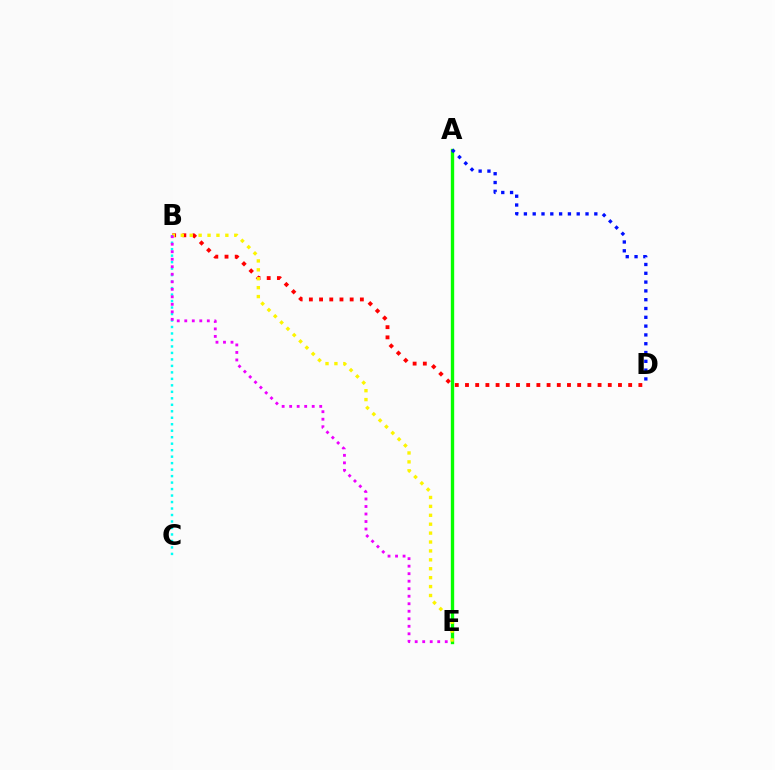{('B', 'D'): [{'color': '#ff0000', 'line_style': 'dotted', 'thickness': 2.77}], ('A', 'E'): [{'color': '#08ff00', 'line_style': 'solid', 'thickness': 2.42}], ('B', 'E'): [{'color': '#fcf500', 'line_style': 'dotted', 'thickness': 2.42}, {'color': '#ee00ff', 'line_style': 'dotted', 'thickness': 2.04}], ('B', 'C'): [{'color': '#00fff6', 'line_style': 'dotted', 'thickness': 1.76}], ('A', 'D'): [{'color': '#0010ff', 'line_style': 'dotted', 'thickness': 2.39}]}